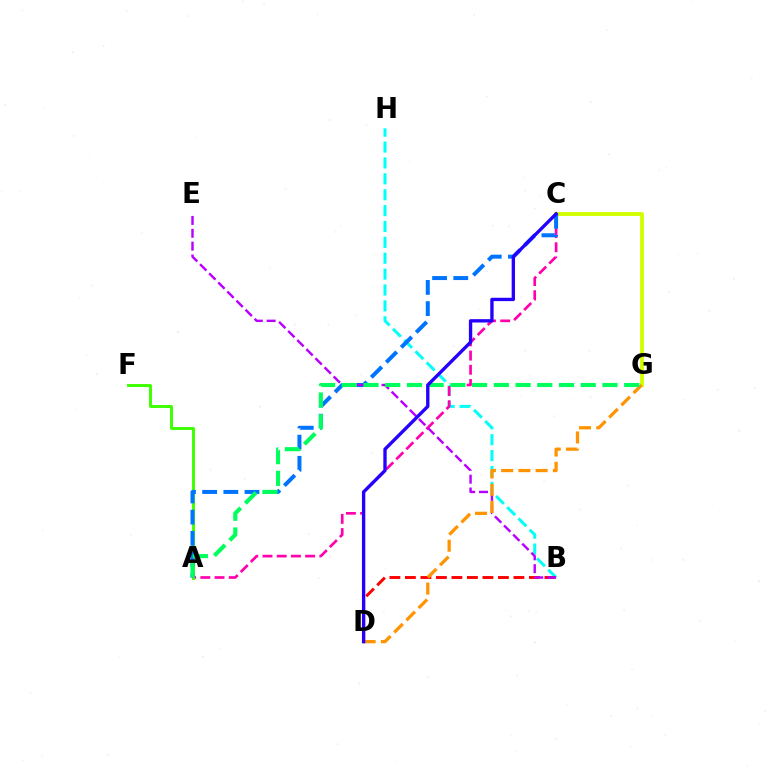{('B', 'H'): [{'color': '#00fff6', 'line_style': 'dashed', 'thickness': 2.16}], ('C', 'G'): [{'color': '#d1ff00', 'line_style': 'solid', 'thickness': 2.77}], ('B', 'D'): [{'color': '#ff0000', 'line_style': 'dashed', 'thickness': 2.11}], ('A', 'C'): [{'color': '#ff00ac', 'line_style': 'dashed', 'thickness': 1.93}, {'color': '#0074ff', 'line_style': 'dashed', 'thickness': 2.88}], ('A', 'F'): [{'color': '#3dff00', 'line_style': 'solid', 'thickness': 2.11}], ('B', 'E'): [{'color': '#b900ff', 'line_style': 'dashed', 'thickness': 1.75}], ('D', 'G'): [{'color': '#ff9400', 'line_style': 'dashed', 'thickness': 2.34}], ('A', 'G'): [{'color': '#00ff5c', 'line_style': 'dashed', 'thickness': 2.95}], ('C', 'D'): [{'color': '#2500ff', 'line_style': 'solid', 'thickness': 2.41}]}